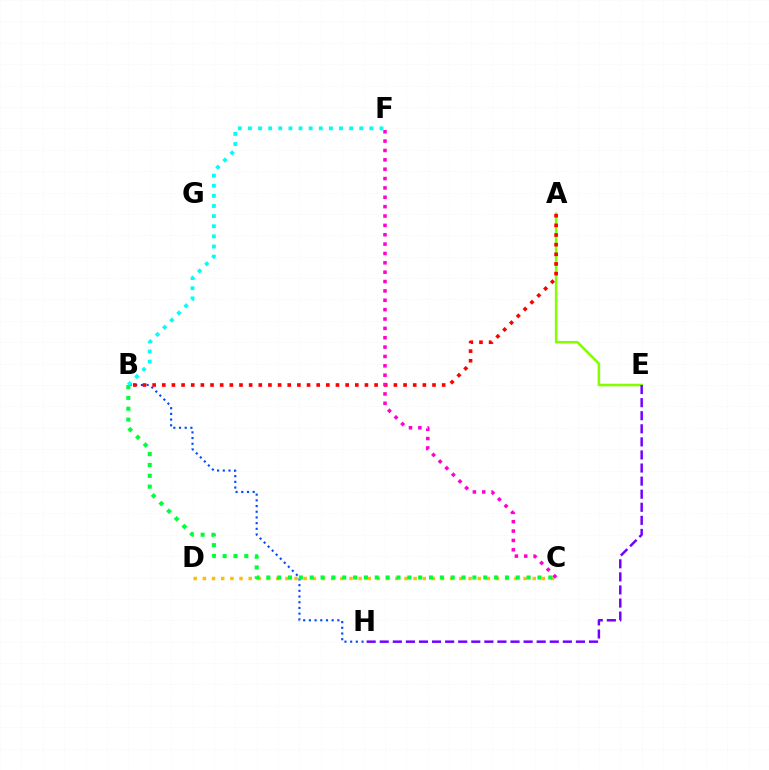{('C', 'D'): [{'color': '#ffbd00', 'line_style': 'dotted', 'thickness': 2.49}], ('B', 'H'): [{'color': '#004bff', 'line_style': 'dotted', 'thickness': 1.55}], ('A', 'E'): [{'color': '#84ff00', 'line_style': 'solid', 'thickness': 1.84}], ('A', 'B'): [{'color': '#ff0000', 'line_style': 'dotted', 'thickness': 2.62}], ('C', 'F'): [{'color': '#ff00cf', 'line_style': 'dotted', 'thickness': 2.54}], ('E', 'H'): [{'color': '#7200ff', 'line_style': 'dashed', 'thickness': 1.78}], ('B', 'C'): [{'color': '#00ff39', 'line_style': 'dotted', 'thickness': 2.95}], ('B', 'F'): [{'color': '#00fff6', 'line_style': 'dotted', 'thickness': 2.75}]}